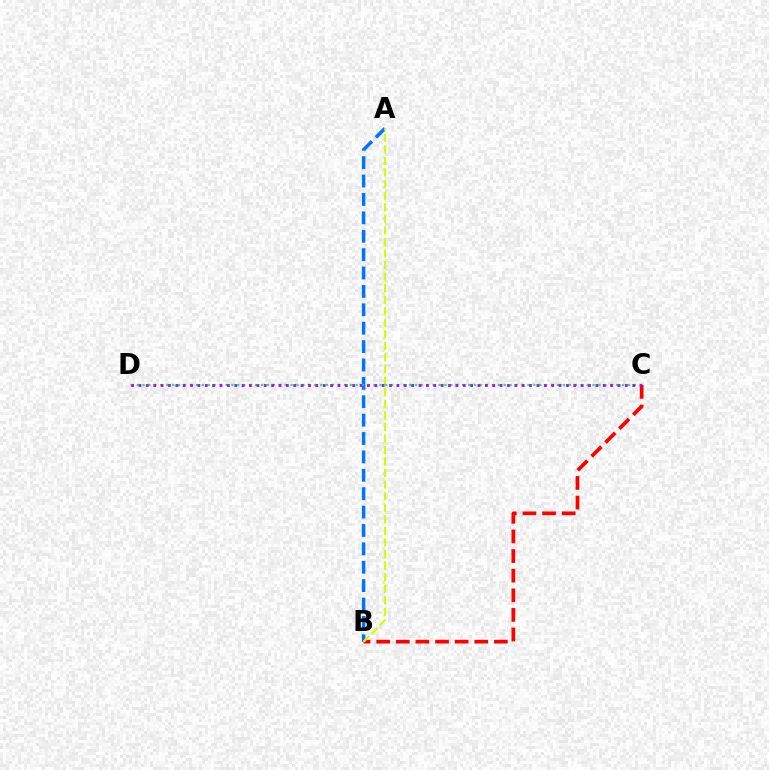{('B', 'C'): [{'color': '#ff0000', 'line_style': 'dashed', 'thickness': 2.66}], ('A', 'B'): [{'color': '#0074ff', 'line_style': 'dashed', 'thickness': 2.5}, {'color': '#d1ff00', 'line_style': 'dashed', 'thickness': 1.57}], ('C', 'D'): [{'color': '#00ff5c', 'line_style': 'dotted', 'thickness': 1.61}, {'color': '#b900ff', 'line_style': 'dotted', 'thickness': 2.0}]}